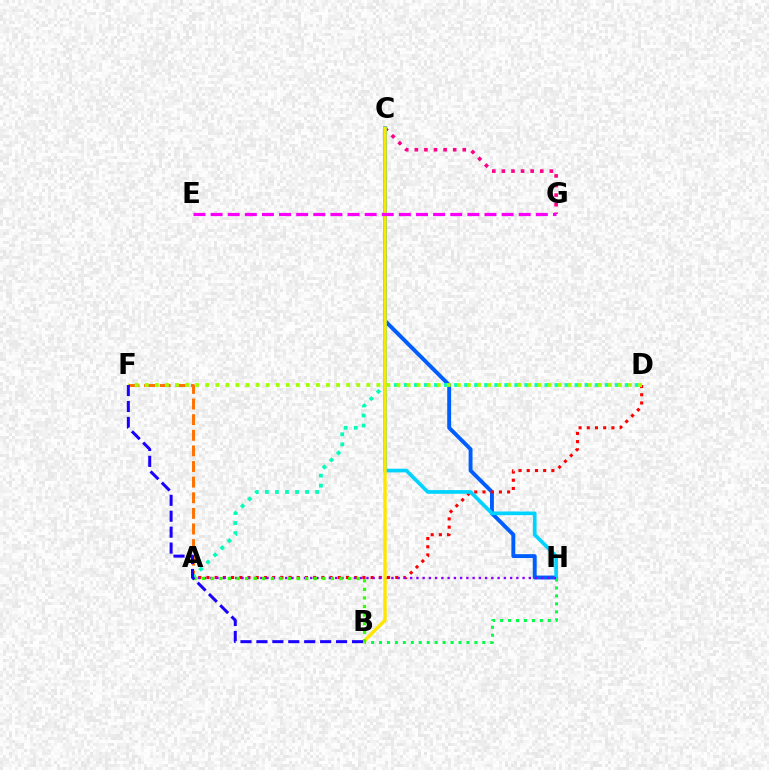{('C', 'G'): [{'color': '#ff0088', 'line_style': 'dotted', 'thickness': 2.61}], ('C', 'H'): [{'color': '#005dff', 'line_style': 'solid', 'thickness': 2.81}, {'color': '#00d3ff', 'line_style': 'solid', 'thickness': 2.65}], ('A', 'D'): [{'color': '#ff0000', 'line_style': 'dotted', 'thickness': 2.23}, {'color': '#00ffbb', 'line_style': 'dotted', 'thickness': 2.73}], ('A', 'F'): [{'color': '#ff7000', 'line_style': 'dashed', 'thickness': 2.12}], ('B', 'H'): [{'color': '#00ff45', 'line_style': 'dotted', 'thickness': 2.16}], ('A', 'H'): [{'color': '#8a00ff', 'line_style': 'dotted', 'thickness': 1.7}], ('D', 'F'): [{'color': '#a2ff00', 'line_style': 'dotted', 'thickness': 2.74}], ('B', 'C'): [{'color': '#ffe600', 'line_style': 'solid', 'thickness': 2.45}], ('E', 'G'): [{'color': '#fa00f9', 'line_style': 'dashed', 'thickness': 2.33}], ('A', 'B'): [{'color': '#31ff00', 'line_style': 'dotted', 'thickness': 2.33}], ('B', 'F'): [{'color': '#1900ff', 'line_style': 'dashed', 'thickness': 2.16}]}